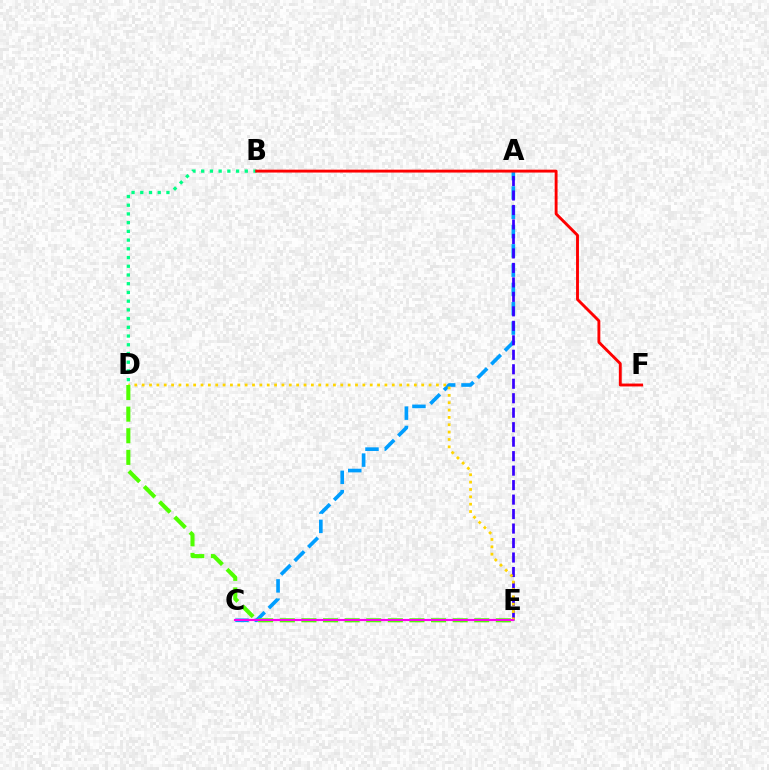{('A', 'C'): [{'color': '#009eff', 'line_style': 'dashed', 'thickness': 2.62}], ('B', 'D'): [{'color': '#00ff86', 'line_style': 'dotted', 'thickness': 2.37}], ('A', 'E'): [{'color': '#3700ff', 'line_style': 'dashed', 'thickness': 1.97}], ('D', 'E'): [{'color': '#ffd500', 'line_style': 'dotted', 'thickness': 2.0}, {'color': '#4fff00', 'line_style': 'dashed', 'thickness': 2.94}], ('B', 'F'): [{'color': '#ff0000', 'line_style': 'solid', 'thickness': 2.07}], ('C', 'E'): [{'color': '#ff00ed', 'line_style': 'solid', 'thickness': 1.54}]}